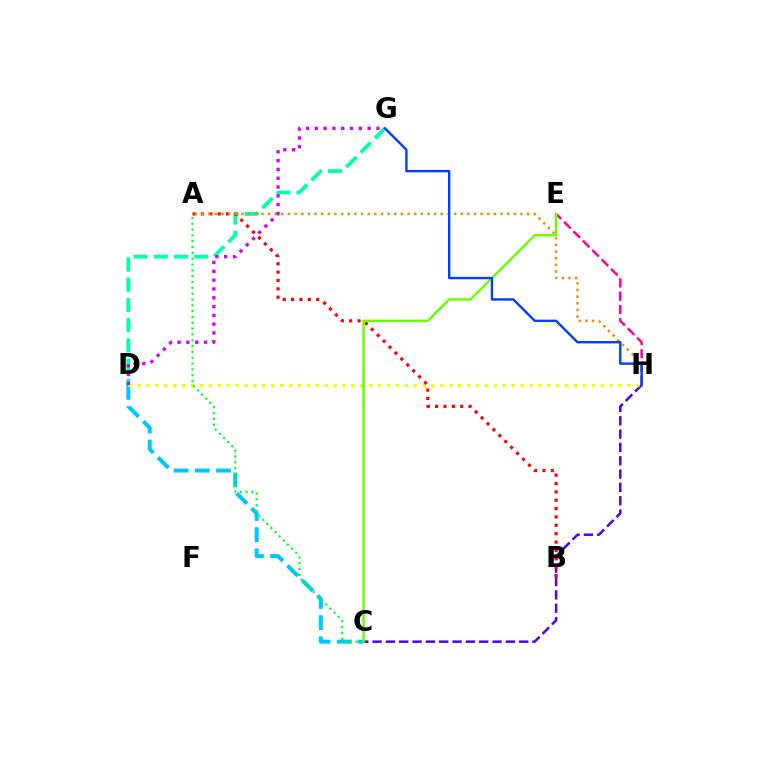{('C', 'H'): [{'color': '#4f00ff', 'line_style': 'dashed', 'thickness': 1.81}], ('C', 'D'): [{'color': '#00c7ff', 'line_style': 'dashed', 'thickness': 2.88}], ('E', 'H'): [{'color': '#ff00a0', 'line_style': 'dashed', 'thickness': 1.8}], ('D', 'G'): [{'color': '#00ffaf', 'line_style': 'dashed', 'thickness': 2.74}, {'color': '#d600ff', 'line_style': 'dotted', 'thickness': 2.39}], ('D', 'H'): [{'color': '#eeff00', 'line_style': 'dotted', 'thickness': 2.42}], ('A', 'C'): [{'color': '#00ff27', 'line_style': 'dotted', 'thickness': 1.58}], ('A', 'B'): [{'color': '#ff0000', 'line_style': 'dotted', 'thickness': 2.27}], ('A', 'H'): [{'color': '#ff8800', 'line_style': 'dotted', 'thickness': 1.8}], ('C', 'E'): [{'color': '#66ff00', 'line_style': 'solid', 'thickness': 1.74}], ('G', 'H'): [{'color': '#003fff', 'line_style': 'solid', 'thickness': 1.73}]}